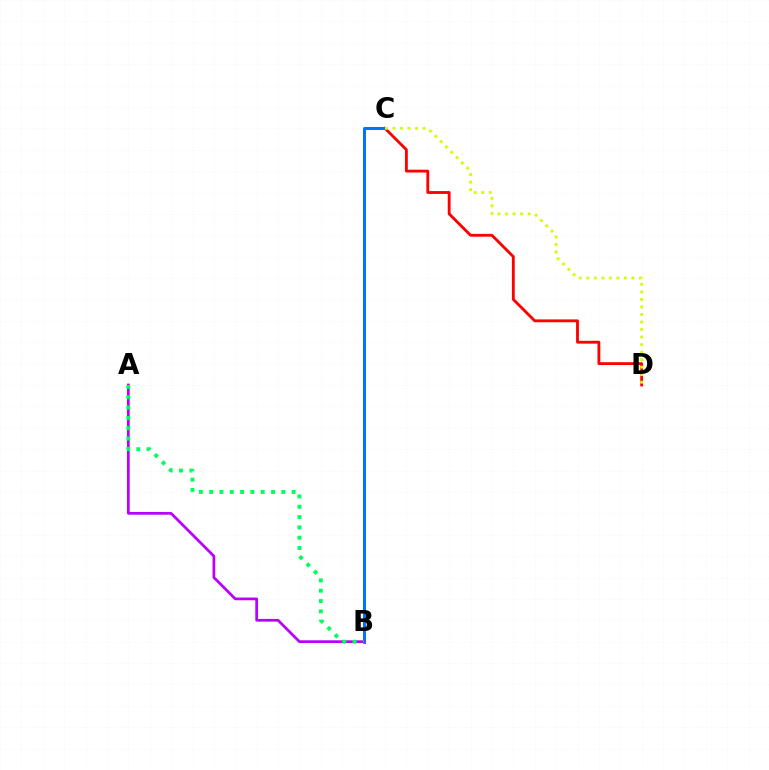{('C', 'D'): [{'color': '#ff0000', 'line_style': 'solid', 'thickness': 2.04}, {'color': '#d1ff00', 'line_style': 'dotted', 'thickness': 2.04}], ('B', 'C'): [{'color': '#0074ff', 'line_style': 'solid', 'thickness': 2.16}], ('A', 'B'): [{'color': '#b900ff', 'line_style': 'solid', 'thickness': 1.97}, {'color': '#00ff5c', 'line_style': 'dotted', 'thickness': 2.8}]}